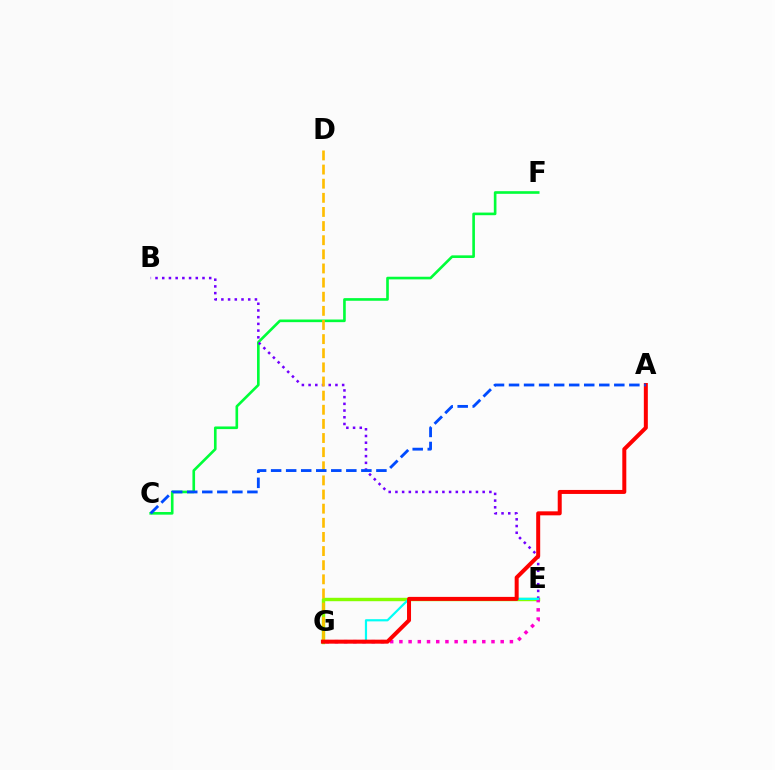{('E', 'G'): [{'color': '#84ff00', 'line_style': 'solid', 'thickness': 2.45}, {'color': '#ff00cf', 'line_style': 'dotted', 'thickness': 2.5}, {'color': '#00fff6', 'line_style': 'solid', 'thickness': 1.58}], ('C', 'F'): [{'color': '#00ff39', 'line_style': 'solid', 'thickness': 1.9}], ('B', 'E'): [{'color': '#7200ff', 'line_style': 'dotted', 'thickness': 1.82}], ('D', 'G'): [{'color': '#ffbd00', 'line_style': 'dashed', 'thickness': 1.92}], ('A', 'G'): [{'color': '#ff0000', 'line_style': 'solid', 'thickness': 2.88}], ('A', 'C'): [{'color': '#004bff', 'line_style': 'dashed', 'thickness': 2.04}]}